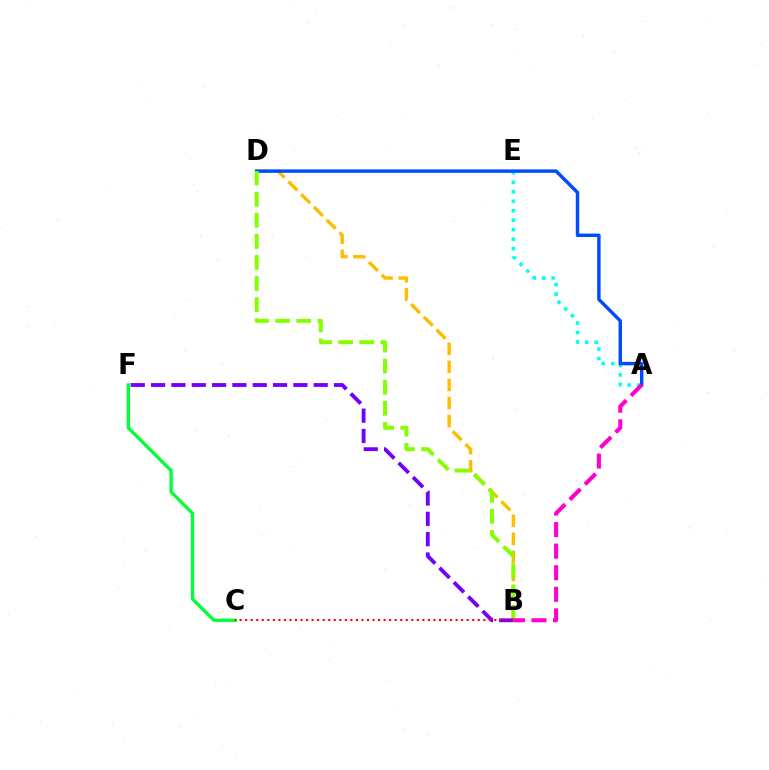{('B', 'D'): [{'color': '#ffbd00', 'line_style': 'dashed', 'thickness': 2.45}, {'color': '#84ff00', 'line_style': 'dashed', 'thickness': 2.87}], ('A', 'E'): [{'color': '#00fff6', 'line_style': 'dotted', 'thickness': 2.57}], ('C', 'F'): [{'color': '#00ff39', 'line_style': 'solid', 'thickness': 2.39}], ('A', 'D'): [{'color': '#004bff', 'line_style': 'solid', 'thickness': 2.46}], ('A', 'B'): [{'color': '#ff00cf', 'line_style': 'dashed', 'thickness': 2.93}], ('B', 'F'): [{'color': '#7200ff', 'line_style': 'dashed', 'thickness': 2.76}], ('B', 'C'): [{'color': '#ff0000', 'line_style': 'dotted', 'thickness': 1.5}]}